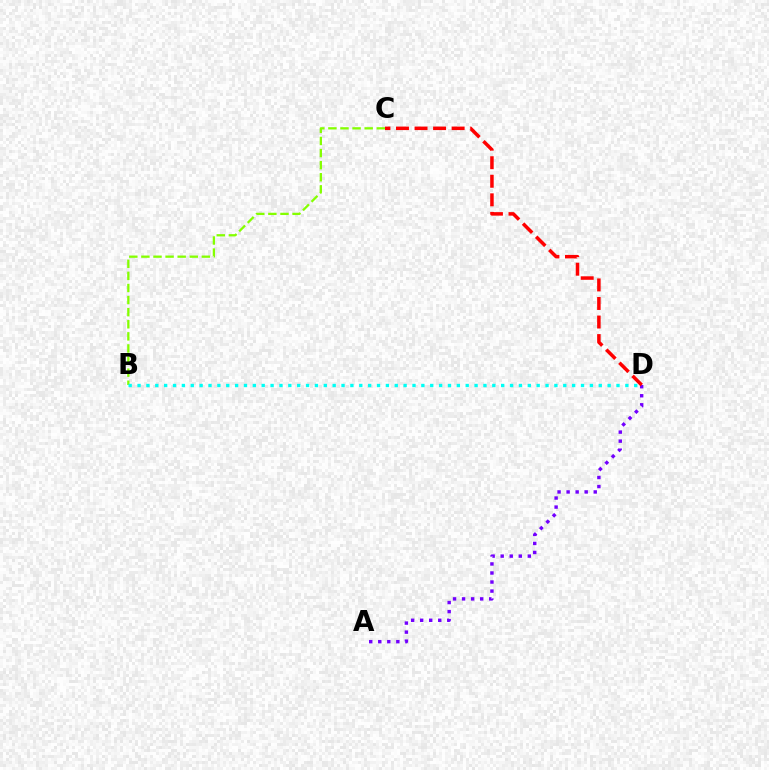{('A', 'D'): [{'color': '#7200ff', 'line_style': 'dotted', 'thickness': 2.46}], ('B', 'C'): [{'color': '#84ff00', 'line_style': 'dashed', 'thickness': 1.64}], ('B', 'D'): [{'color': '#00fff6', 'line_style': 'dotted', 'thickness': 2.41}], ('C', 'D'): [{'color': '#ff0000', 'line_style': 'dashed', 'thickness': 2.52}]}